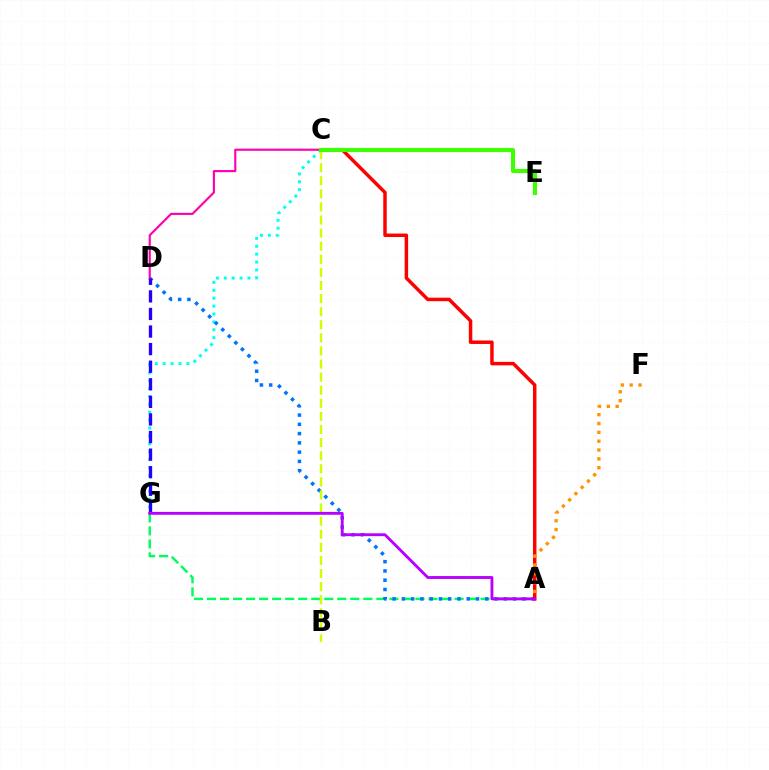{('A', 'G'): [{'color': '#00ff5c', 'line_style': 'dashed', 'thickness': 1.77}, {'color': '#b900ff', 'line_style': 'solid', 'thickness': 2.06}], ('C', 'G'): [{'color': '#00fff6', 'line_style': 'dotted', 'thickness': 2.14}], ('A', 'D'): [{'color': '#0074ff', 'line_style': 'dotted', 'thickness': 2.52}], ('A', 'C'): [{'color': '#ff0000', 'line_style': 'solid', 'thickness': 2.5}], ('B', 'C'): [{'color': '#d1ff00', 'line_style': 'dashed', 'thickness': 1.78}], ('C', 'D'): [{'color': '#ff00ac', 'line_style': 'solid', 'thickness': 1.54}], ('A', 'F'): [{'color': '#ff9400', 'line_style': 'dotted', 'thickness': 2.4}], ('D', 'G'): [{'color': '#2500ff', 'line_style': 'dashed', 'thickness': 2.39}], ('C', 'E'): [{'color': '#3dff00', 'line_style': 'solid', 'thickness': 2.95}]}